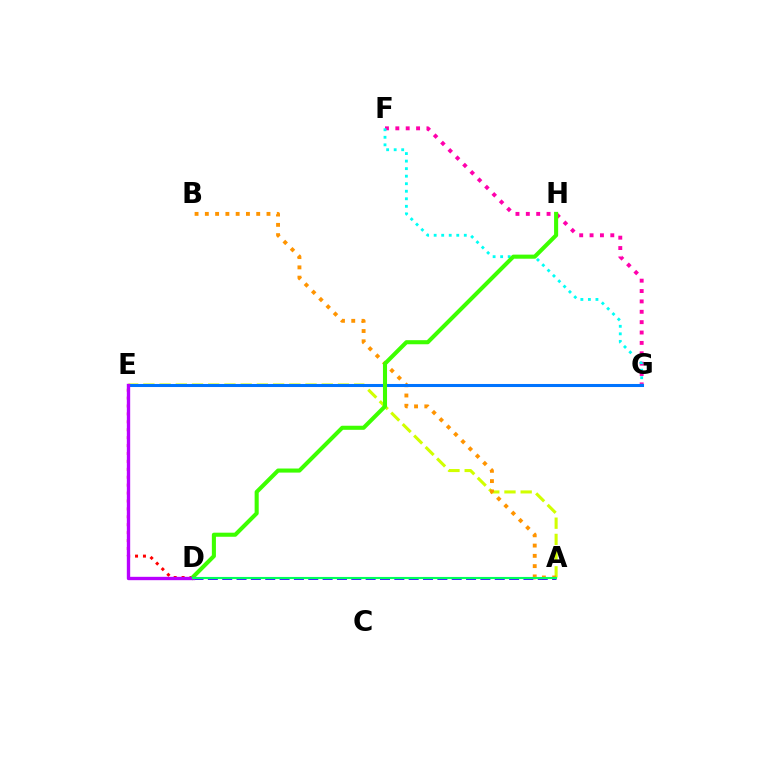{('F', 'G'): [{'color': '#ff00ac', 'line_style': 'dotted', 'thickness': 2.82}, {'color': '#00fff6', 'line_style': 'dotted', 'thickness': 2.05}], ('A', 'E'): [{'color': '#d1ff00', 'line_style': 'dashed', 'thickness': 2.2}], ('A', 'B'): [{'color': '#ff9400', 'line_style': 'dotted', 'thickness': 2.79}], ('D', 'E'): [{'color': '#ff0000', 'line_style': 'dotted', 'thickness': 2.15}, {'color': '#b900ff', 'line_style': 'solid', 'thickness': 2.42}], ('E', 'G'): [{'color': '#0074ff', 'line_style': 'solid', 'thickness': 2.19}], ('A', 'D'): [{'color': '#2500ff', 'line_style': 'dashed', 'thickness': 1.95}, {'color': '#00ff5c', 'line_style': 'solid', 'thickness': 1.53}], ('D', 'H'): [{'color': '#3dff00', 'line_style': 'solid', 'thickness': 2.94}]}